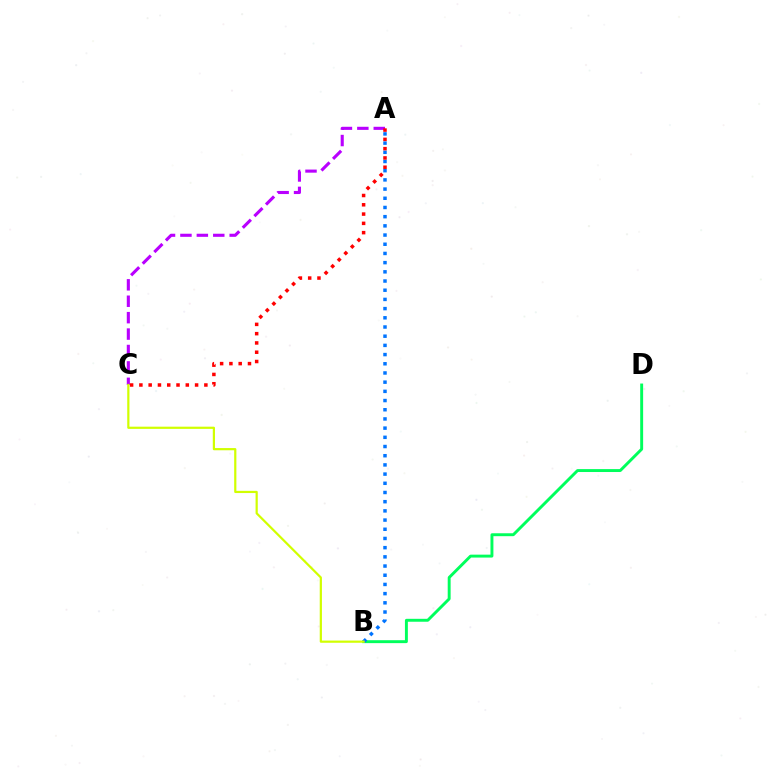{('A', 'C'): [{'color': '#b900ff', 'line_style': 'dashed', 'thickness': 2.23}, {'color': '#ff0000', 'line_style': 'dotted', 'thickness': 2.52}], ('B', 'D'): [{'color': '#00ff5c', 'line_style': 'solid', 'thickness': 2.1}], ('A', 'B'): [{'color': '#0074ff', 'line_style': 'dotted', 'thickness': 2.5}], ('B', 'C'): [{'color': '#d1ff00', 'line_style': 'solid', 'thickness': 1.59}]}